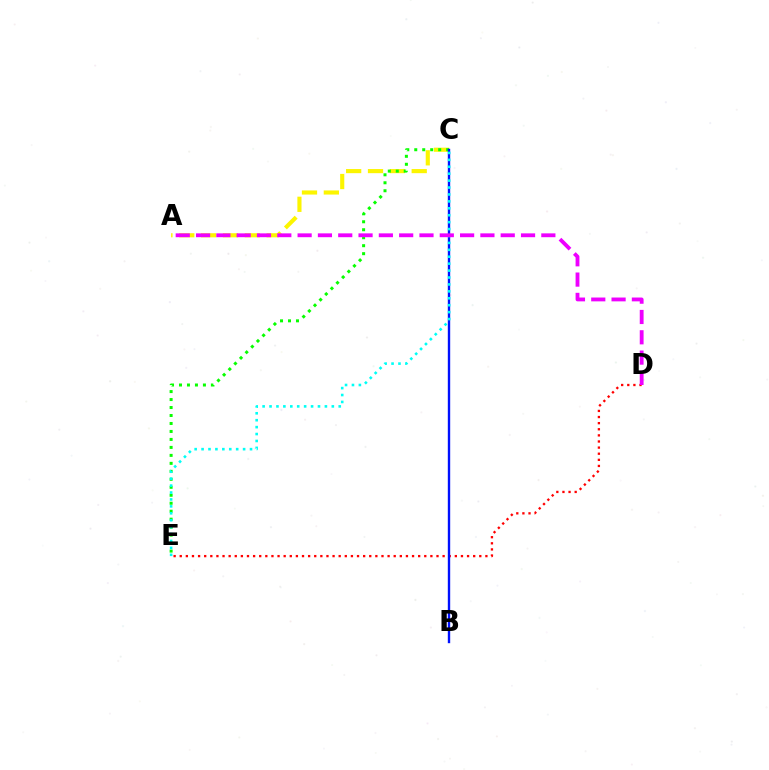{('A', 'C'): [{'color': '#fcf500', 'line_style': 'dashed', 'thickness': 2.97}], ('C', 'E'): [{'color': '#08ff00', 'line_style': 'dotted', 'thickness': 2.17}, {'color': '#00fff6', 'line_style': 'dotted', 'thickness': 1.88}], ('D', 'E'): [{'color': '#ff0000', 'line_style': 'dotted', 'thickness': 1.66}], ('B', 'C'): [{'color': '#0010ff', 'line_style': 'solid', 'thickness': 1.71}], ('A', 'D'): [{'color': '#ee00ff', 'line_style': 'dashed', 'thickness': 2.76}]}